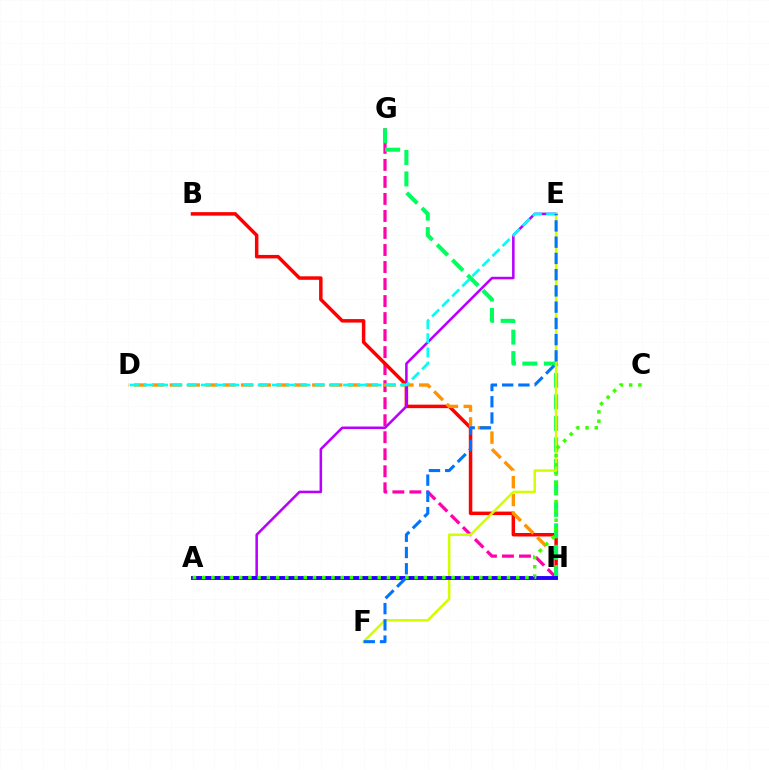{('G', 'H'): [{'color': '#ff00ac', 'line_style': 'dashed', 'thickness': 2.31}, {'color': '#00ff5c', 'line_style': 'dashed', 'thickness': 2.92}], ('B', 'H'): [{'color': '#ff0000', 'line_style': 'solid', 'thickness': 2.51}], ('D', 'H'): [{'color': '#ff9400', 'line_style': 'dashed', 'thickness': 2.42}], ('A', 'E'): [{'color': '#b900ff', 'line_style': 'solid', 'thickness': 1.83}], ('E', 'F'): [{'color': '#d1ff00', 'line_style': 'solid', 'thickness': 1.8}, {'color': '#0074ff', 'line_style': 'dashed', 'thickness': 2.21}], ('A', 'H'): [{'color': '#2500ff', 'line_style': 'solid', 'thickness': 2.8}], ('D', 'E'): [{'color': '#00fff6', 'line_style': 'dashed', 'thickness': 1.93}], ('A', 'C'): [{'color': '#3dff00', 'line_style': 'dotted', 'thickness': 2.51}]}